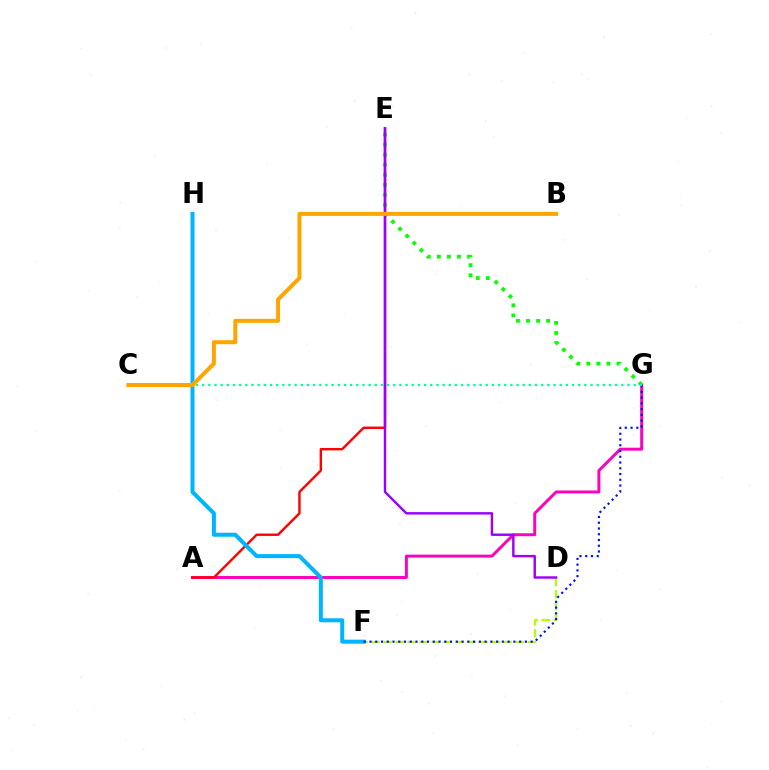{('D', 'F'): [{'color': '#b3ff00', 'line_style': 'dashed', 'thickness': 1.63}], ('A', 'G'): [{'color': '#ff00bd', 'line_style': 'solid', 'thickness': 2.12}], ('A', 'E'): [{'color': '#ff0000', 'line_style': 'solid', 'thickness': 1.73}], ('F', 'H'): [{'color': '#00b5ff', 'line_style': 'solid', 'thickness': 2.89}], ('E', 'G'): [{'color': '#08ff00', 'line_style': 'dotted', 'thickness': 2.73}], ('D', 'E'): [{'color': '#9b00ff', 'line_style': 'solid', 'thickness': 1.75}], ('F', 'G'): [{'color': '#0010ff', 'line_style': 'dotted', 'thickness': 1.56}], ('C', 'G'): [{'color': '#00ff9d', 'line_style': 'dotted', 'thickness': 1.67}], ('B', 'C'): [{'color': '#ffa500', 'line_style': 'solid', 'thickness': 2.87}]}